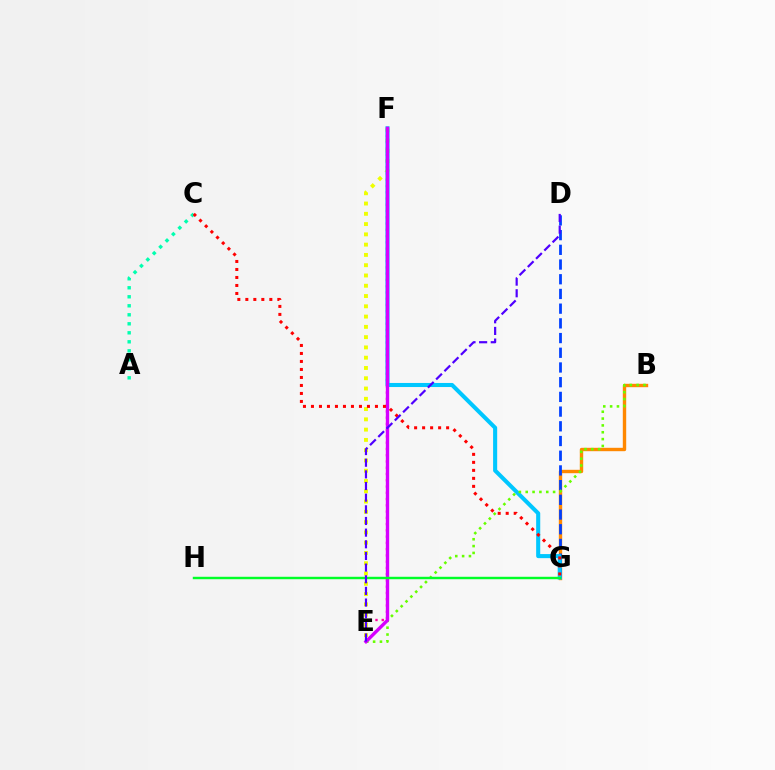{('E', 'F'): [{'color': '#ff00a0', 'line_style': 'dotted', 'thickness': 1.7}, {'color': '#eeff00', 'line_style': 'dotted', 'thickness': 2.79}, {'color': '#d600ff', 'line_style': 'solid', 'thickness': 2.42}], ('B', 'G'): [{'color': '#ff8800', 'line_style': 'solid', 'thickness': 2.44}], ('D', 'G'): [{'color': '#003fff', 'line_style': 'dashed', 'thickness': 2.0}], ('A', 'C'): [{'color': '#00ffaf', 'line_style': 'dotted', 'thickness': 2.45}], ('F', 'G'): [{'color': '#00c7ff', 'line_style': 'solid', 'thickness': 2.93}], ('B', 'E'): [{'color': '#66ff00', 'line_style': 'dotted', 'thickness': 1.86}], ('C', 'G'): [{'color': '#ff0000', 'line_style': 'dotted', 'thickness': 2.17}], ('G', 'H'): [{'color': '#00ff27', 'line_style': 'solid', 'thickness': 1.75}], ('D', 'E'): [{'color': '#4f00ff', 'line_style': 'dashed', 'thickness': 1.58}]}